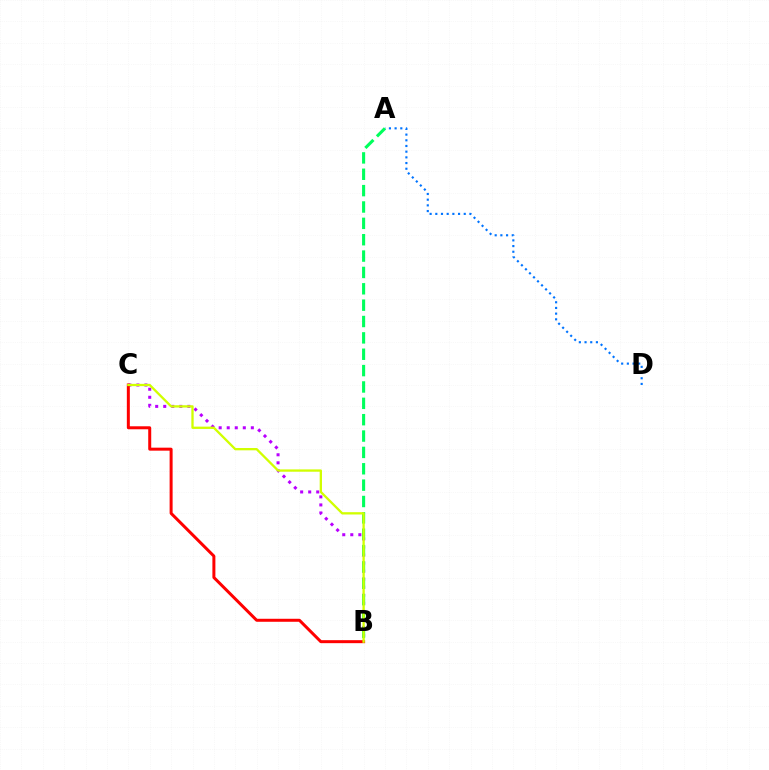{('B', 'C'): [{'color': '#b900ff', 'line_style': 'dotted', 'thickness': 2.18}, {'color': '#ff0000', 'line_style': 'solid', 'thickness': 2.16}, {'color': '#d1ff00', 'line_style': 'solid', 'thickness': 1.66}], ('A', 'B'): [{'color': '#00ff5c', 'line_style': 'dashed', 'thickness': 2.22}], ('A', 'D'): [{'color': '#0074ff', 'line_style': 'dotted', 'thickness': 1.54}]}